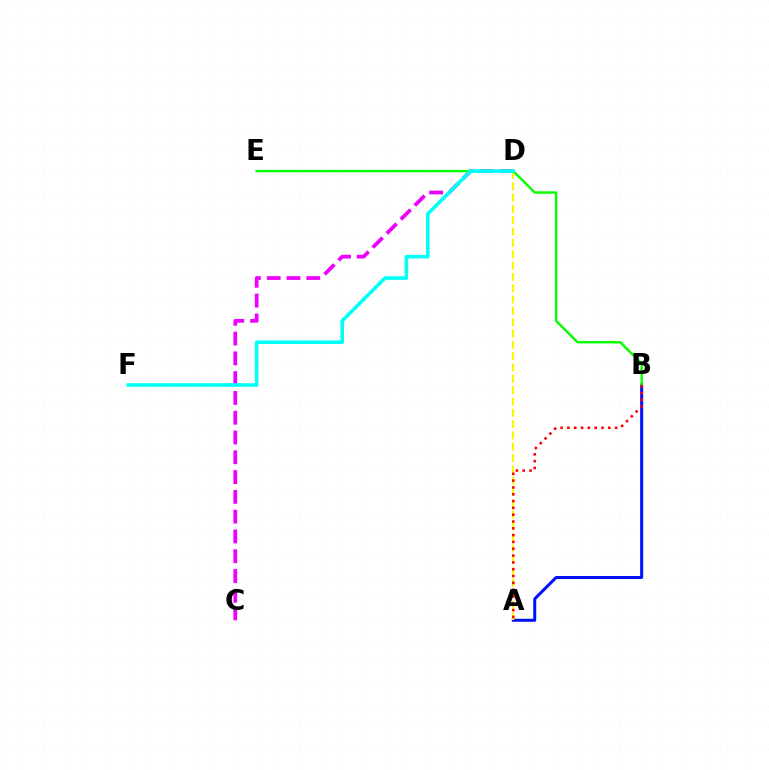{('C', 'D'): [{'color': '#ee00ff', 'line_style': 'dashed', 'thickness': 2.69}], ('A', 'B'): [{'color': '#0010ff', 'line_style': 'solid', 'thickness': 2.18}, {'color': '#ff0000', 'line_style': 'dotted', 'thickness': 1.85}], ('B', 'E'): [{'color': '#08ff00', 'line_style': 'solid', 'thickness': 1.75}], ('A', 'D'): [{'color': '#fcf500', 'line_style': 'dashed', 'thickness': 1.54}], ('D', 'F'): [{'color': '#00fff6', 'line_style': 'solid', 'thickness': 2.58}]}